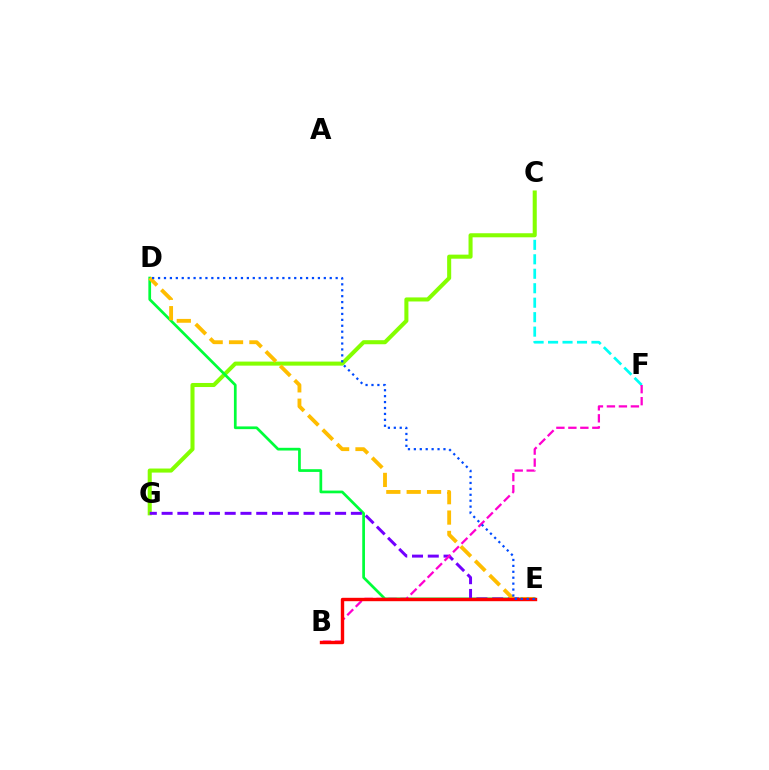{('C', 'F'): [{'color': '#00fff6', 'line_style': 'dashed', 'thickness': 1.97}], ('C', 'G'): [{'color': '#84ff00', 'line_style': 'solid', 'thickness': 2.92}], ('D', 'E'): [{'color': '#00ff39', 'line_style': 'solid', 'thickness': 1.96}, {'color': '#ffbd00', 'line_style': 'dashed', 'thickness': 2.77}, {'color': '#004bff', 'line_style': 'dotted', 'thickness': 1.61}], ('E', 'G'): [{'color': '#7200ff', 'line_style': 'dashed', 'thickness': 2.14}], ('B', 'F'): [{'color': '#ff00cf', 'line_style': 'dashed', 'thickness': 1.63}], ('B', 'E'): [{'color': '#ff0000', 'line_style': 'solid', 'thickness': 2.44}]}